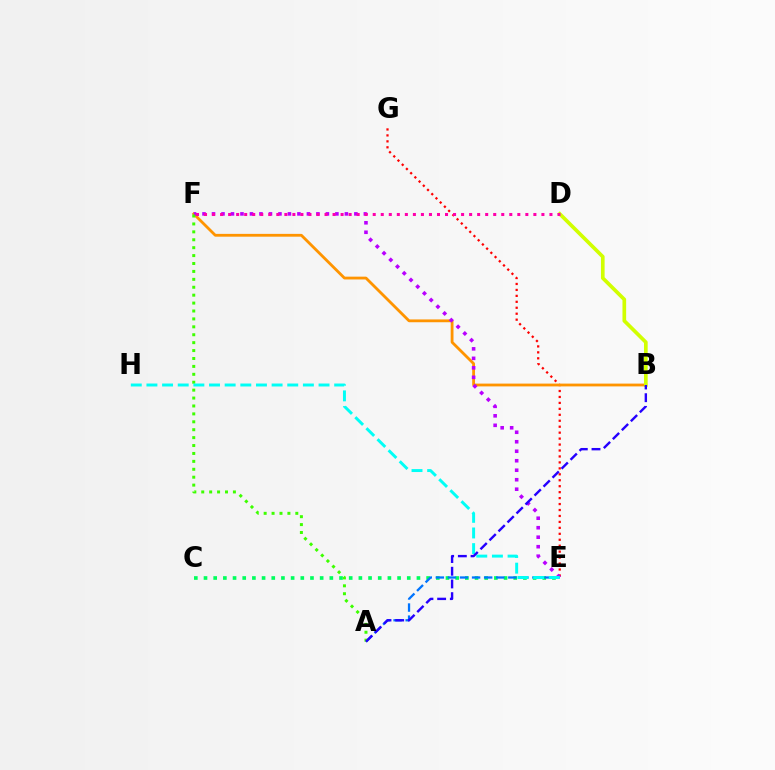{('C', 'E'): [{'color': '#00ff5c', 'line_style': 'dotted', 'thickness': 2.63}], ('A', 'E'): [{'color': '#0074ff', 'line_style': 'dashed', 'thickness': 1.64}], ('E', 'G'): [{'color': '#ff0000', 'line_style': 'dotted', 'thickness': 1.62}], ('B', 'F'): [{'color': '#ff9400', 'line_style': 'solid', 'thickness': 2.02}], ('E', 'F'): [{'color': '#b900ff', 'line_style': 'dotted', 'thickness': 2.58}], ('A', 'F'): [{'color': '#3dff00', 'line_style': 'dotted', 'thickness': 2.15}], ('E', 'H'): [{'color': '#00fff6', 'line_style': 'dashed', 'thickness': 2.13}], ('B', 'D'): [{'color': '#d1ff00', 'line_style': 'solid', 'thickness': 2.64}], ('A', 'B'): [{'color': '#2500ff', 'line_style': 'dashed', 'thickness': 1.72}], ('D', 'F'): [{'color': '#ff00ac', 'line_style': 'dotted', 'thickness': 2.18}]}